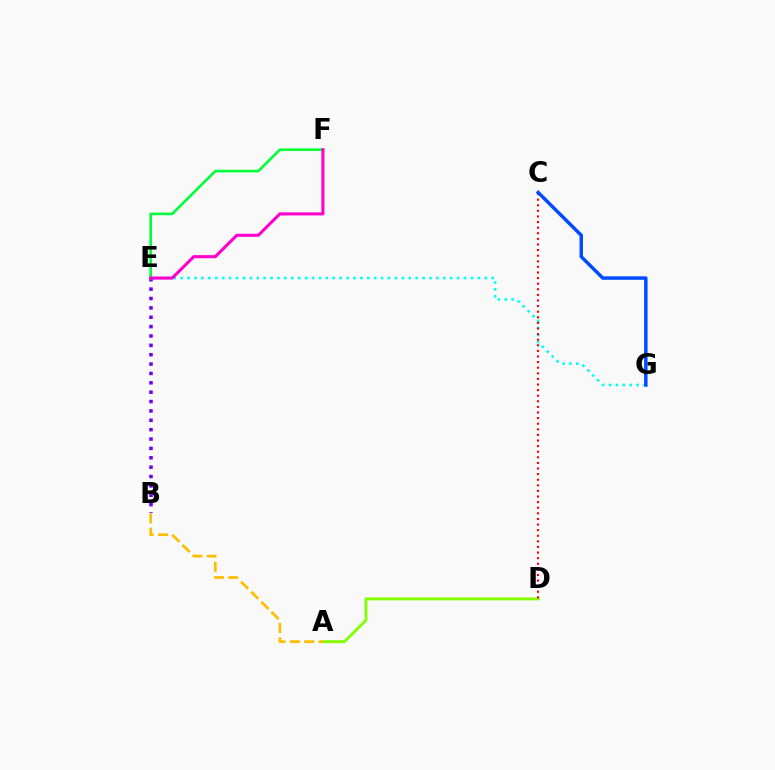{('E', 'G'): [{'color': '#00fff6', 'line_style': 'dotted', 'thickness': 1.88}], ('B', 'E'): [{'color': '#7200ff', 'line_style': 'dotted', 'thickness': 2.55}], ('E', 'F'): [{'color': '#00ff39', 'line_style': 'solid', 'thickness': 1.9}, {'color': '#ff00cf', 'line_style': 'solid', 'thickness': 2.22}], ('A', 'D'): [{'color': '#84ff00', 'line_style': 'solid', 'thickness': 2.09}], ('C', 'D'): [{'color': '#ff0000', 'line_style': 'dotted', 'thickness': 1.52}], ('A', 'B'): [{'color': '#ffbd00', 'line_style': 'dashed', 'thickness': 1.95}], ('C', 'G'): [{'color': '#004bff', 'line_style': 'solid', 'thickness': 2.49}]}